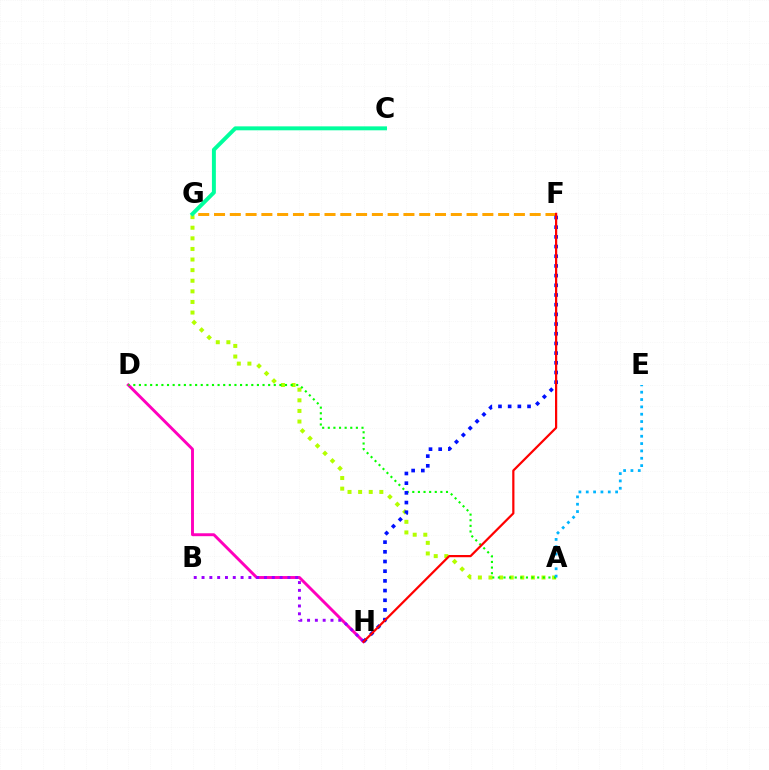{('F', 'G'): [{'color': '#ffa500', 'line_style': 'dashed', 'thickness': 2.14}], ('A', 'G'): [{'color': '#b3ff00', 'line_style': 'dotted', 'thickness': 2.88}], ('D', 'H'): [{'color': '#ff00bd', 'line_style': 'solid', 'thickness': 2.1}], ('C', 'G'): [{'color': '#00ff9d', 'line_style': 'solid', 'thickness': 2.84}], ('B', 'H'): [{'color': '#9b00ff', 'line_style': 'dotted', 'thickness': 2.12}], ('A', 'D'): [{'color': '#08ff00', 'line_style': 'dotted', 'thickness': 1.53}], ('F', 'H'): [{'color': '#0010ff', 'line_style': 'dotted', 'thickness': 2.63}, {'color': '#ff0000', 'line_style': 'solid', 'thickness': 1.6}], ('A', 'E'): [{'color': '#00b5ff', 'line_style': 'dotted', 'thickness': 1.99}]}